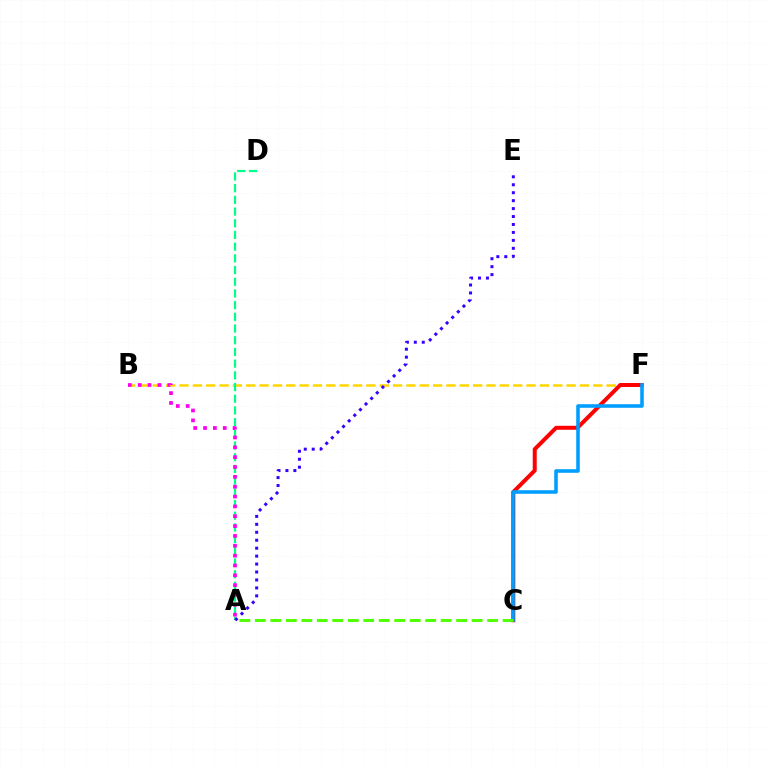{('B', 'F'): [{'color': '#ffd500', 'line_style': 'dashed', 'thickness': 1.81}], ('C', 'F'): [{'color': '#ff0000', 'line_style': 'solid', 'thickness': 2.86}, {'color': '#009eff', 'line_style': 'solid', 'thickness': 2.57}], ('A', 'D'): [{'color': '#00ff86', 'line_style': 'dashed', 'thickness': 1.59}], ('A', 'B'): [{'color': '#ff00ed', 'line_style': 'dotted', 'thickness': 2.68}], ('A', 'C'): [{'color': '#4fff00', 'line_style': 'dashed', 'thickness': 2.1}], ('A', 'E'): [{'color': '#3700ff', 'line_style': 'dotted', 'thickness': 2.16}]}